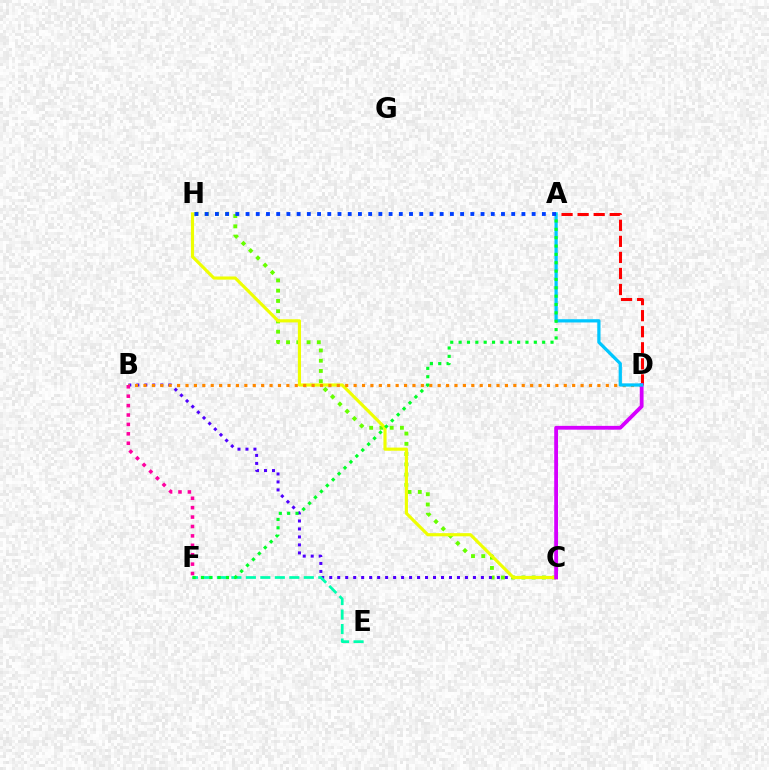{('A', 'D'): [{'color': '#ff0000', 'line_style': 'dashed', 'thickness': 2.18}, {'color': '#00c7ff', 'line_style': 'solid', 'thickness': 2.34}], ('C', 'H'): [{'color': '#66ff00', 'line_style': 'dotted', 'thickness': 2.79}, {'color': '#eeff00', 'line_style': 'solid', 'thickness': 2.27}], ('B', 'C'): [{'color': '#4f00ff', 'line_style': 'dotted', 'thickness': 2.17}], ('E', 'F'): [{'color': '#00ffaf', 'line_style': 'dashed', 'thickness': 1.97}], ('B', 'D'): [{'color': '#ff8800', 'line_style': 'dotted', 'thickness': 2.28}], ('C', 'D'): [{'color': '#d600ff', 'line_style': 'solid', 'thickness': 2.74}], ('A', 'F'): [{'color': '#00ff27', 'line_style': 'dotted', 'thickness': 2.27}], ('A', 'H'): [{'color': '#003fff', 'line_style': 'dotted', 'thickness': 2.78}], ('B', 'F'): [{'color': '#ff00a0', 'line_style': 'dotted', 'thickness': 2.56}]}